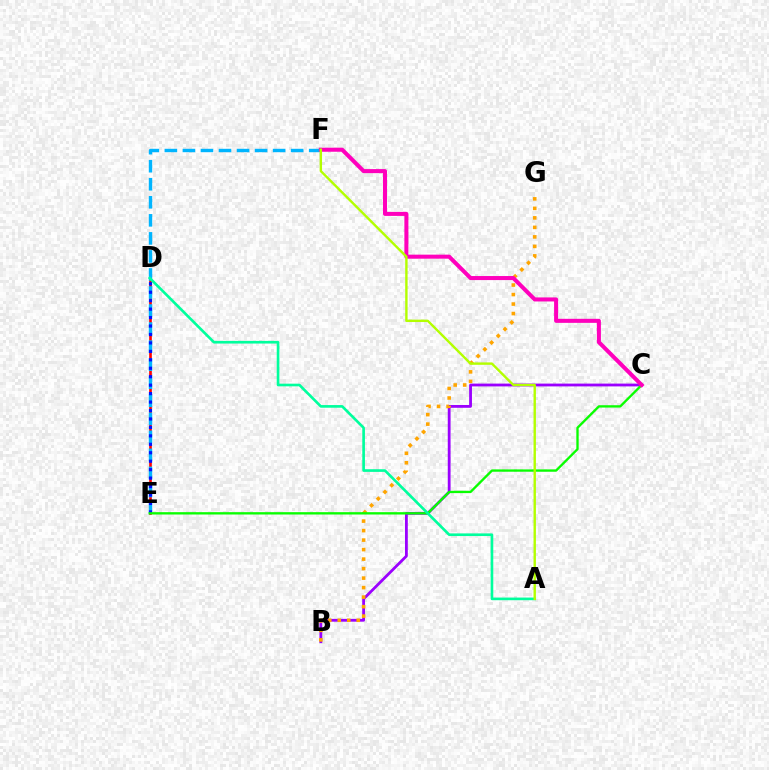{('B', 'C'): [{'color': '#9b00ff', 'line_style': 'solid', 'thickness': 2.02}], ('D', 'E'): [{'color': '#ff0000', 'line_style': 'solid', 'thickness': 1.91}, {'color': '#0010ff', 'line_style': 'dotted', 'thickness': 2.3}], ('B', 'G'): [{'color': '#ffa500', 'line_style': 'dotted', 'thickness': 2.58}], ('E', 'F'): [{'color': '#00b5ff', 'line_style': 'dashed', 'thickness': 2.45}], ('C', 'E'): [{'color': '#08ff00', 'line_style': 'solid', 'thickness': 1.68}], ('A', 'D'): [{'color': '#00ff9d', 'line_style': 'solid', 'thickness': 1.91}], ('C', 'F'): [{'color': '#ff00bd', 'line_style': 'solid', 'thickness': 2.91}], ('A', 'F'): [{'color': '#b3ff00', 'line_style': 'solid', 'thickness': 1.73}]}